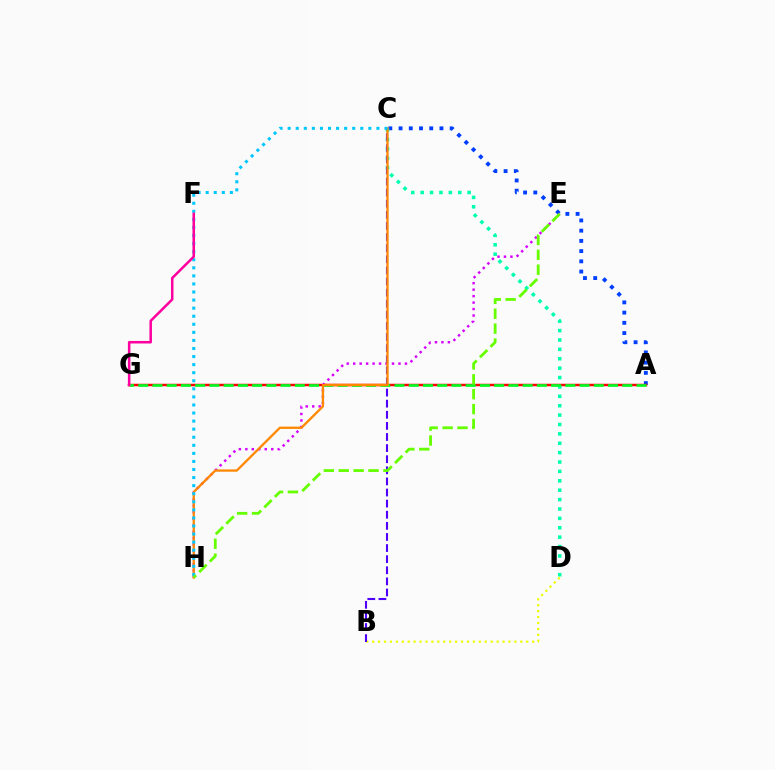{('A', 'C'): [{'color': '#003fff', 'line_style': 'dotted', 'thickness': 2.78}], ('A', 'G'): [{'color': '#ff0000', 'line_style': 'solid', 'thickness': 1.78}, {'color': '#00ff27', 'line_style': 'dashed', 'thickness': 1.93}], ('C', 'D'): [{'color': '#00ffaf', 'line_style': 'dotted', 'thickness': 2.55}], ('B', 'D'): [{'color': '#eeff00', 'line_style': 'dotted', 'thickness': 1.61}], ('E', 'H'): [{'color': '#d600ff', 'line_style': 'dotted', 'thickness': 1.76}, {'color': '#66ff00', 'line_style': 'dashed', 'thickness': 2.02}], ('B', 'C'): [{'color': '#4f00ff', 'line_style': 'dashed', 'thickness': 1.51}], ('C', 'H'): [{'color': '#ff8800', 'line_style': 'solid', 'thickness': 1.66}, {'color': '#00c7ff', 'line_style': 'dotted', 'thickness': 2.19}], ('F', 'G'): [{'color': '#ff00a0', 'line_style': 'solid', 'thickness': 1.82}]}